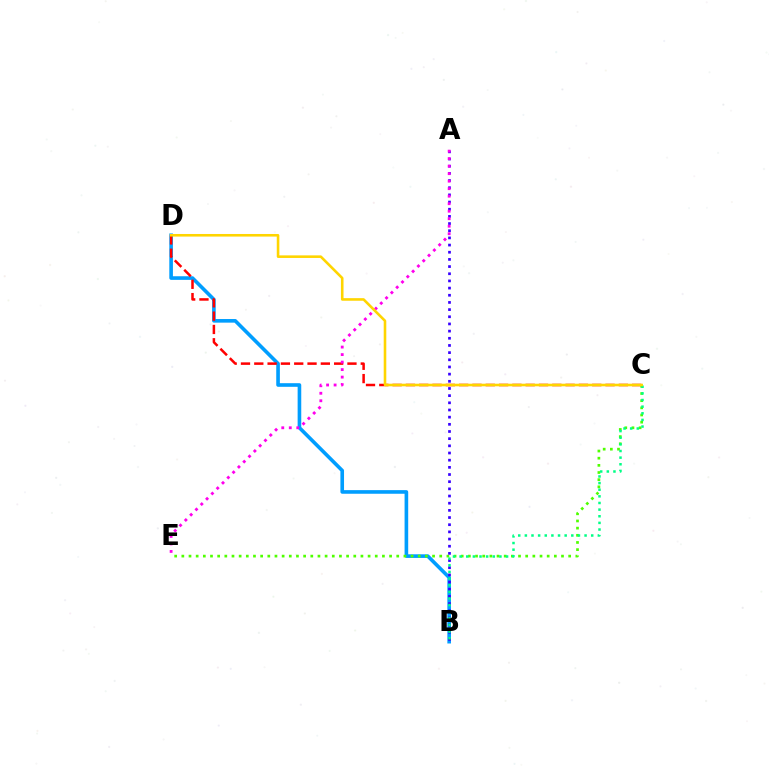{('B', 'D'): [{'color': '#009eff', 'line_style': 'solid', 'thickness': 2.61}], ('C', 'D'): [{'color': '#ff0000', 'line_style': 'dashed', 'thickness': 1.81}, {'color': '#ffd500', 'line_style': 'solid', 'thickness': 1.87}], ('C', 'E'): [{'color': '#4fff00', 'line_style': 'dotted', 'thickness': 1.95}], ('A', 'B'): [{'color': '#3700ff', 'line_style': 'dotted', 'thickness': 1.95}], ('B', 'C'): [{'color': '#00ff86', 'line_style': 'dotted', 'thickness': 1.8}], ('A', 'E'): [{'color': '#ff00ed', 'line_style': 'dotted', 'thickness': 2.04}]}